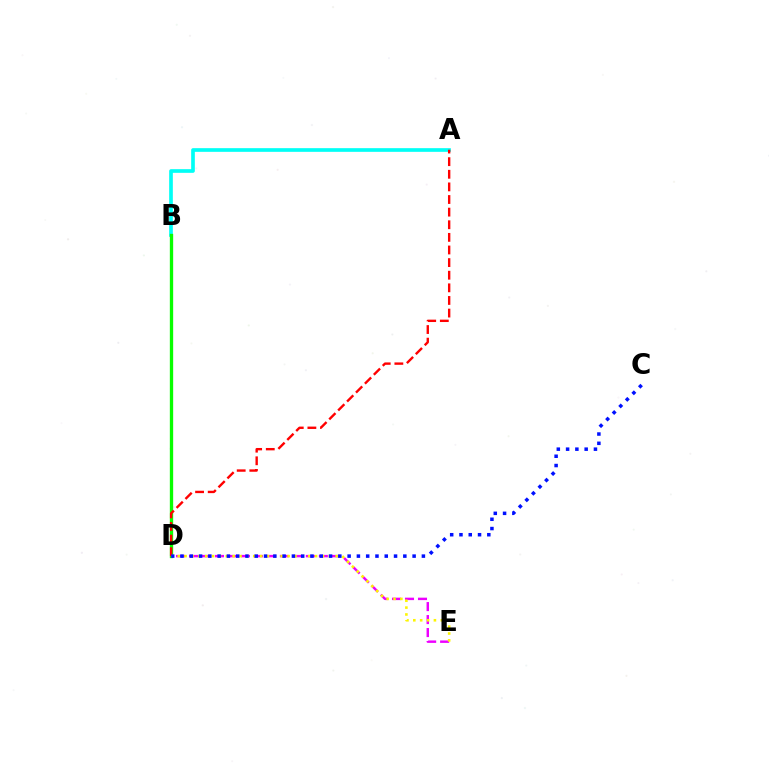{('A', 'B'): [{'color': '#00fff6', 'line_style': 'solid', 'thickness': 2.64}], ('D', 'E'): [{'color': '#ee00ff', 'line_style': 'dashed', 'thickness': 1.76}, {'color': '#fcf500', 'line_style': 'dotted', 'thickness': 1.87}], ('B', 'D'): [{'color': '#08ff00', 'line_style': 'solid', 'thickness': 2.39}], ('A', 'D'): [{'color': '#ff0000', 'line_style': 'dashed', 'thickness': 1.71}], ('C', 'D'): [{'color': '#0010ff', 'line_style': 'dotted', 'thickness': 2.52}]}